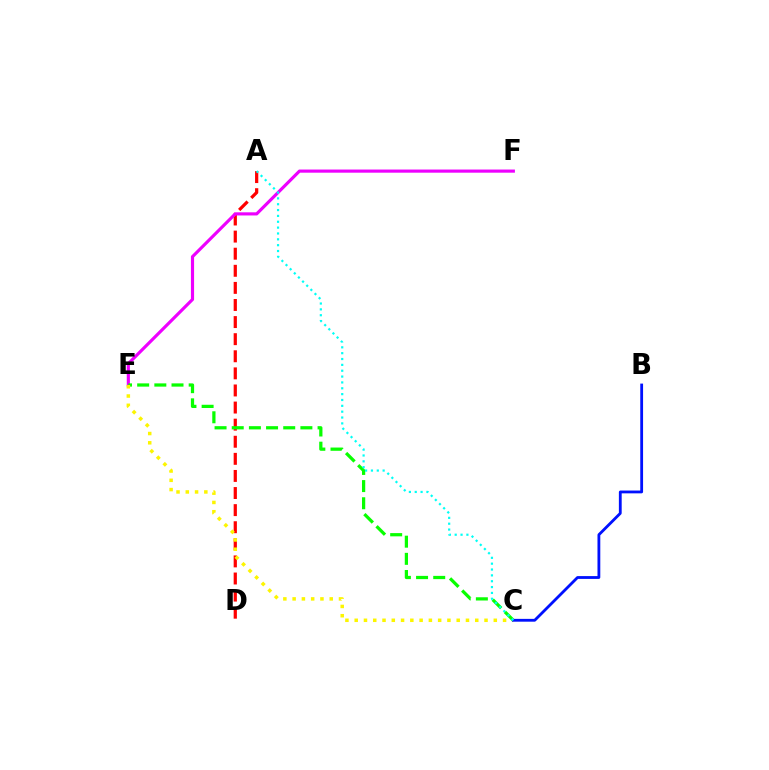{('A', 'D'): [{'color': '#ff0000', 'line_style': 'dashed', 'thickness': 2.32}], ('E', 'F'): [{'color': '#ee00ff', 'line_style': 'solid', 'thickness': 2.27}], ('C', 'E'): [{'color': '#08ff00', 'line_style': 'dashed', 'thickness': 2.33}, {'color': '#fcf500', 'line_style': 'dotted', 'thickness': 2.52}], ('B', 'C'): [{'color': '#0010ff', 'line_style': 'solid', 'thickness': 2.02}], ('A', 'C'): [{'color': '#00fff6', 'line_style': 'dotted', 'thickness': 1.59}]}